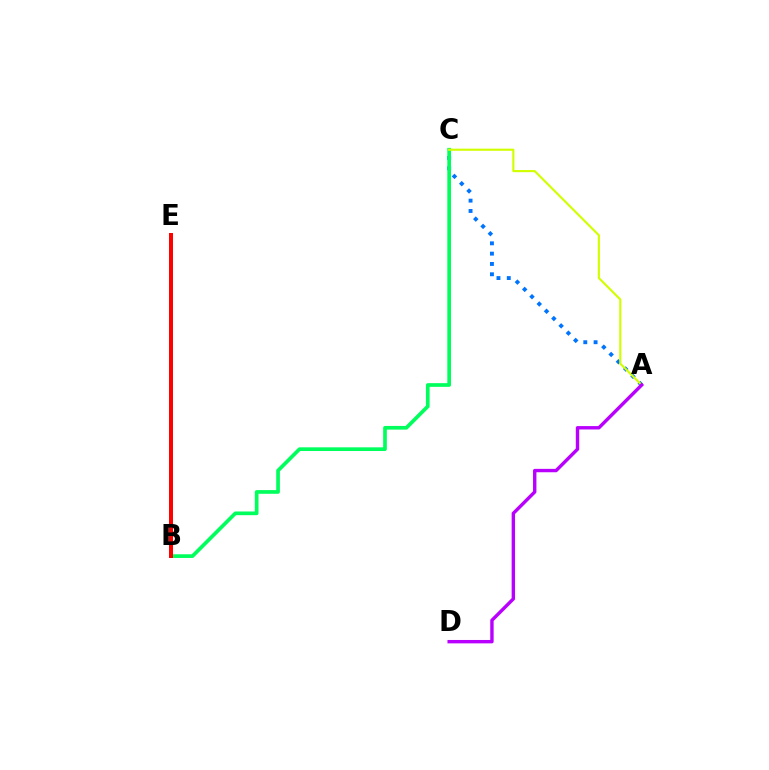{('A', 'C'): [{'color': '#0074ff', 'line_style': 'dotted', 'thickness': 2.8}, {'color': '#d1ff00', 'line_style': 'solid', 'thickness': 1.53}], ('B', 'C'): [{'color': '#00ff5c', 'line_style': 'solid', 'thickness': 2.66}], ('A', 'D'): [{'color': '#b900ff', 'line_style': 'solid', 'thickness': 2.44}], ('B', 'E'): [{'color': '#ff0000', 'line_style': 'solid', 'thickness': 2.88}]}